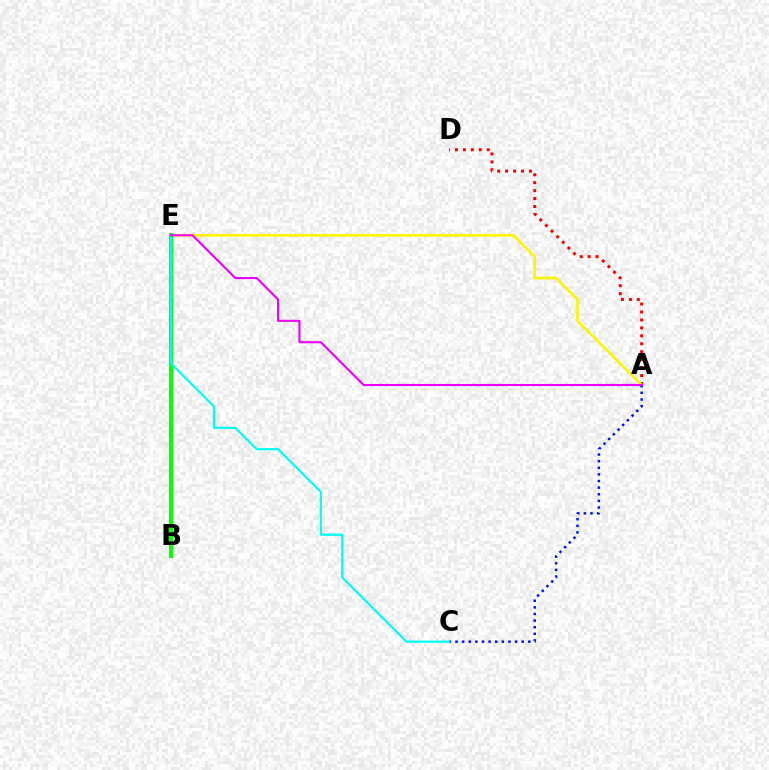{('A', 'D'): [{'color': '#ff0000', 'line_style': 'dotted', 'thickness': 2.16}], ('A', 'E'): [{'color': '#fcf500', 'line_style': 'solid', 'thickness': 1.91}, {'color': '#ee00ff', 'line_style': 'solid', 'thickness': 1.52}], ('A', 'C'): [{'color': '#0010ff', 'line_style': 'dotted', 'thickness': 1.8}], ('B', 'E'): [{'color': '#08ff00', 'line_style': 'solid', 'thickness': 2.91}], ('C', 'E'): [{'color': '#00fff6', 'line_style': 'solid', 'thickness': 1.58}]}